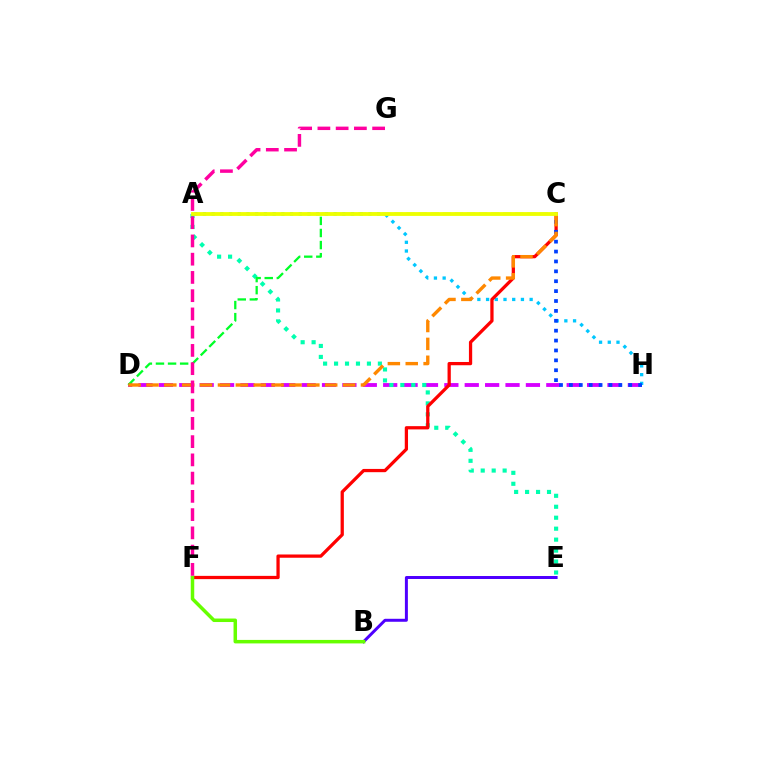{('D', 'H'): [{'color': '#d600ff', 'line_style': 'dashed', 'thickness': 2.77}], ('A', 'E'): [{'color': '#00ffaf', 'line_style': 'dotted', 'thickness': 2.98}], ('A', 'H'): [{'color': '#00c7ff', 'line_style': 'dotted', 'thickness': 2.37}], ('C', 'F'): [{'color': '#ff0000', 'line_style': 'solid', 'thickness': 2.35}], ('C', 'D'): [{'color': '#00ff27', 'line_style': 'dashed', 'thickness': 1.64}, {'color': '#ff8800', 'line_style': 'dashed', 'thickness': 2.43}], ('B', 'E'): [{'color': '#4f00ff', 'line_style': 'solid', 'thickness': 2.15}], ('B', 'F'): [{'color': '#66ff00', 'line_style': 'solid', 'thickness': 2.52}], ('C', 'H'): [{'color': '#003fff', 'line_style': 'dotted', 'thickness': 2.69}], ('F', 'G'): [{'color': '#ff00a0', 'line_style': 'dashed', 'thickness': 2.48}], ('A', 'C'): [{'color': '#eeff00', 'line_style': 'solid', 'thickness': 2.74}]}